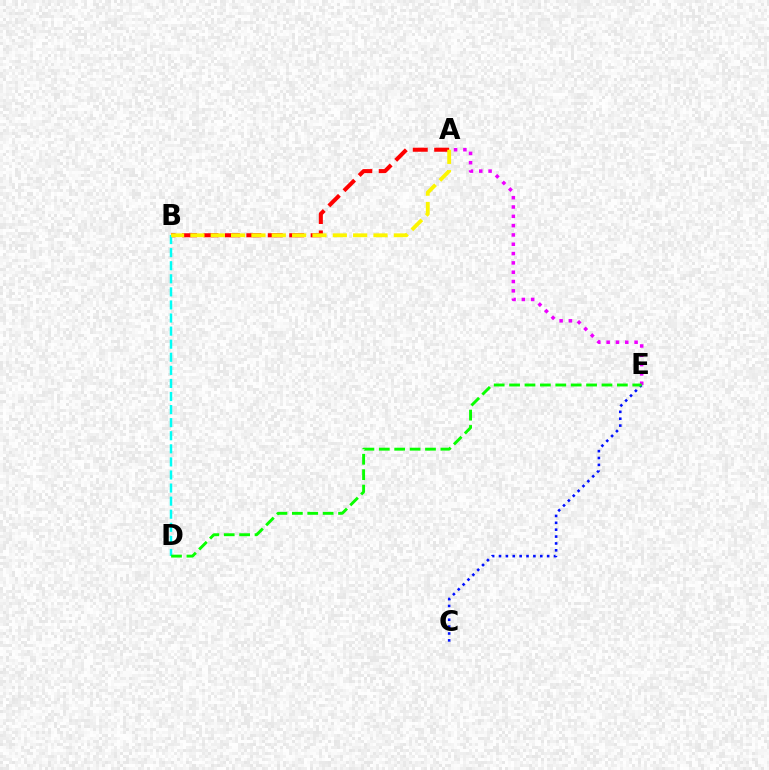{('A', 'B'): [{'color': '#ff0000', 'line_style': 'dashed', 'thickness': 2.91}, {'color': '#fcf500', 'line_style': 'dashed', 'thickness': 2.76}], ('C', 'E'): [{'color': '#0010ff', 'line_style': 'dotted', 'thickness': 1.87}], ('A', 'E'): [{'color': '#ee00ff', 'line_style': 'dotted', 'thickness': 2.53}], ('B', 'D'): [{'color': '#00fff6', 'line_style': 'dashed', 'thickness': 1.78}], ('D', 'E'): [{'color': '#08ff00', 'line_style': 'dashed', 'thickness': 2.09}]}